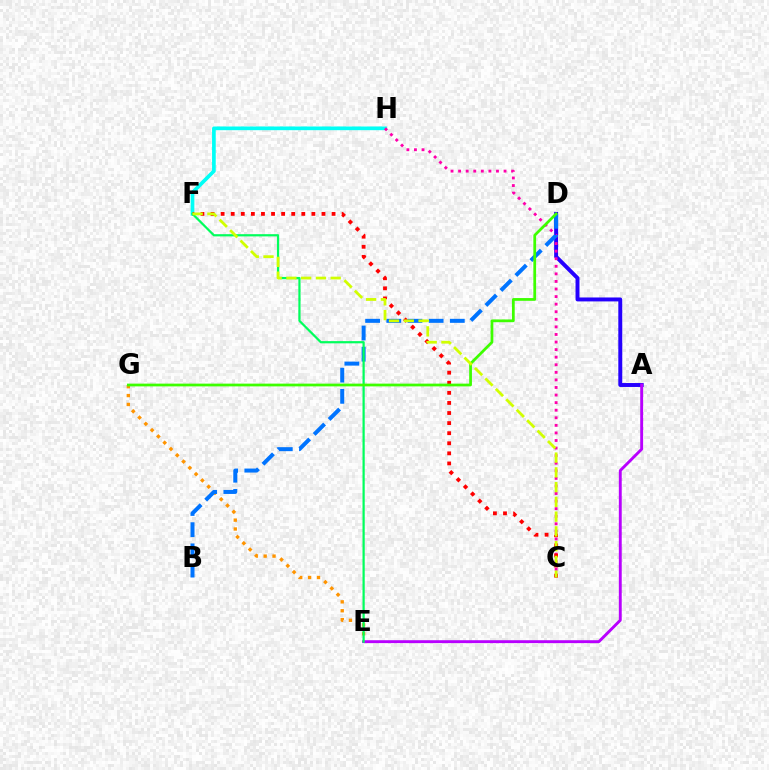{('E', 'G'): [{'color': '#ff9400', 'line_style': 'dotted', 'thickness': 2.41}], ('A', 'D'): [{'color': '#2500ff', 'line_style': 'solid', 'thickness': 2.83}], ('F', 'H'): [{'color': '#00fff6', 'line_style': 'solid', 'thickness': 2.65}], ('A', 'E'): [{'color': '#b900ff', 'line_style': 'solid', 'thickness': 2.08}], ('C', 'H'): [{'color': '#ff00ac', 'line_style': 'dotted', 'thickness': 2.06}], ('C', 'F'): [{'color': '#ff0000', 'line_style': 'dotted', 'thickness': 2.74}, {'color': '#d1ff00', 'line_style': 'dashed', 'thickness': 2.01}], ('B', 'D'): [{'color': '#0074ff', 'line_style': 'dashed', 'thickness': 2.88}], ('E', 'F'): [{'color': '#00ff5c', 'line_style': 'solid', 'thickness': 1.6}], ('D', 'G'): [{'color': '#3dff00', 'line_style': 'solid', 'thickness': 1.98}]}